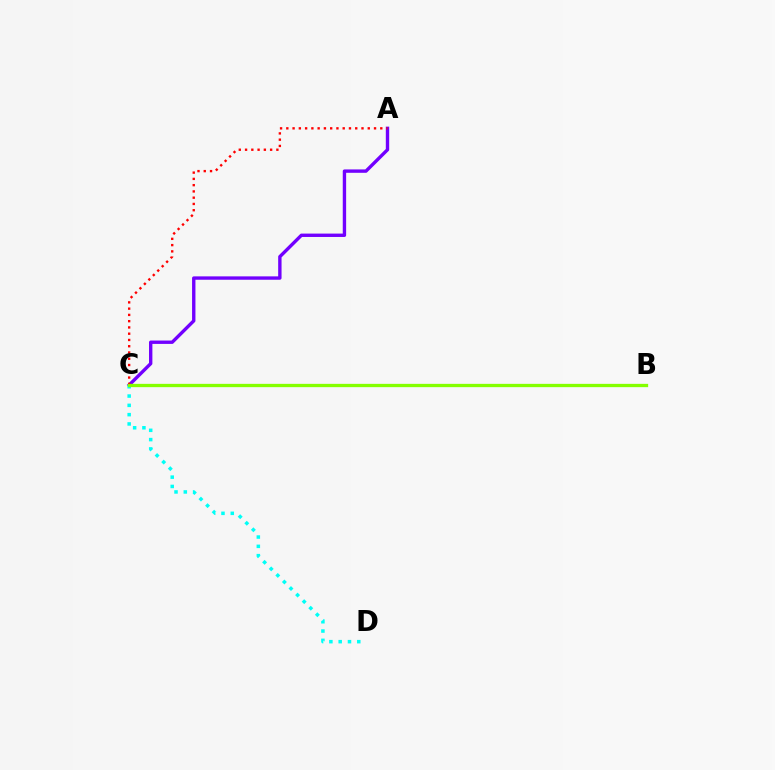{('A', 'C'): [{'color': '#7200ff', 'line_style': 'solid', 'thickness': 2.43}, {'color': '#ff0000', 'line_style': 'dotted', 'thickness': 1.7}], ('C', 'D'): [{'color': '#00fff6', 'line_style': 'dotted', 'thickness': 2.53}], ('B', 'C'): [{'color': '#84ff00', 'line_style': 'solid', 'thickness': 2.38}]}